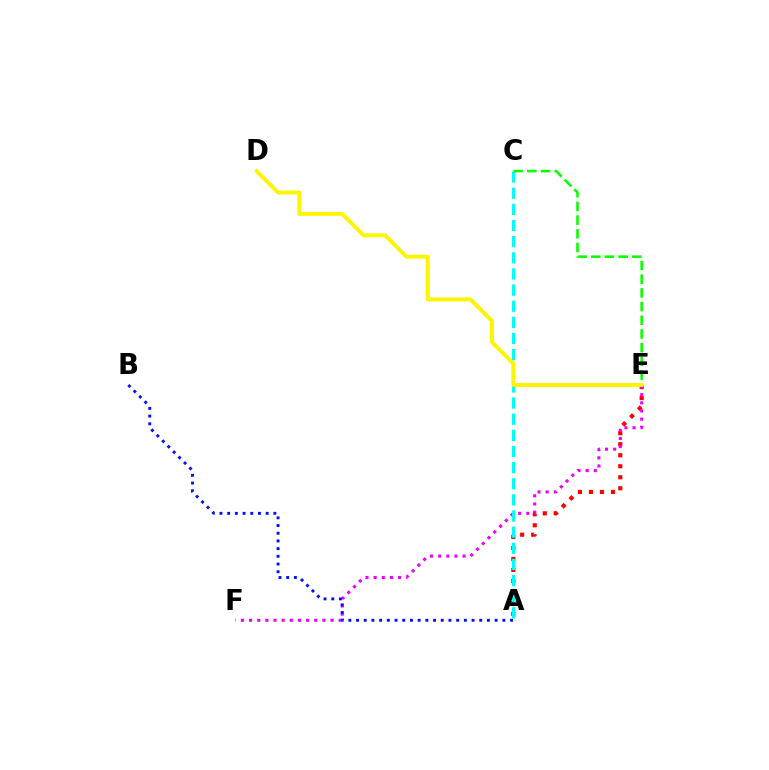{('A', 'E'): [{'color': '#ff0000', 'line_style': 'dotted', 'thickness': 2.99}], ('E', 'F'): [{'color': '#ee00ff', 'line_style': 'dotted', 'thickness': 2.21}], ('A', 'C'): [{'color': '#00fff6', 'line_style': 'dashed', 'thickness': 2.19}], ('C', 'E'): [{'color': '#08ff00', 'line_style': 'dashed', 'thickness': 1.86}], ('D', 'E'): [{'color': '#fcf500', 'line_style': 'solid', 'thickness': 2.83}], ('A', 'B'): [{'color': '#0010ff', 'line_style': 'dotted', 'thickness': 2.09}]}